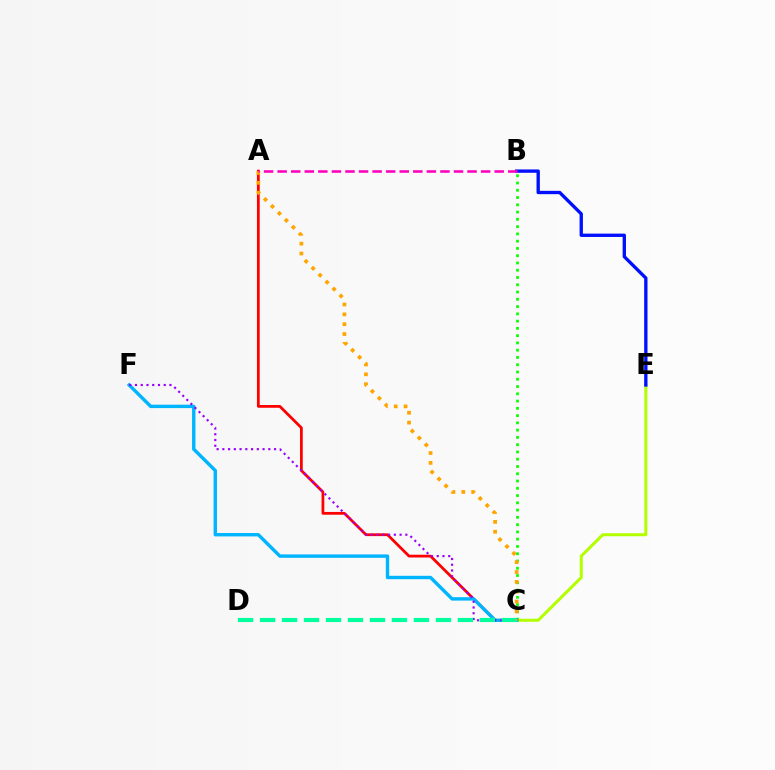{('C', 'E'): [{'color': '#b3ff00', 'line_style': 'solid', 'thickness': 2.17}], ('B', 'E'): [{'color': '#0010ff', 'line_style': 'solid', 'thickness': 2.4}], ('B', 'C'): [{'color': '#08ff00', 'line_style': 'dotted', 'thickness': 1.97}], ('A', 'C'): [{'color': '#ff0000', 'line_style': 'solid', 'thickness': 1.99}, {'color': '#ffa500', 'line_style': 'dotted', 'thickness': 2.68}], ('C', 'F'): [{'color': '#00b5ff', 'line_style': 'solid', 'thickness': 2.45}, {'color': '#9b00ff', 'line_style': 'dotted', 'thickness': 1.56}], ('C', 'D'): [{'color': '#00ff9d', 'line_style': 'dashed', 'thickness': 2.99}], ('A', 'B'): [{'color': '#ff00bd', 'line_style': 'dashed', 'thickness': 1.84}]}